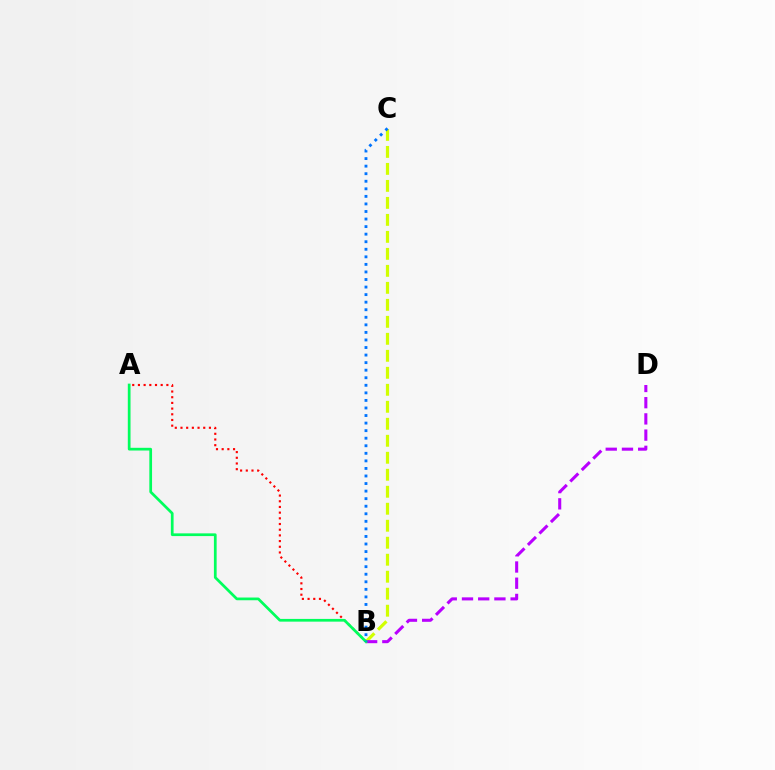{('A', 'B'): [{'color': '#ff0000', 'line_style': 'dotted', 'thickness': 1.55}, {'color': '#00ff5c', 'line_style': 'solid', 'thickness': 1.96}], ('B', 'C'): [{'color': '#d1ff00', 'line_style': 'dashed', 'thickness': 2.31}, {'color': '#0074ff', 'line_style': 'dotted', 'thickness': 2.05}], ('B', 'D'): [{'color': '#b900ff', 'line_style': 'dashed', 'thickness': 2.2}]}